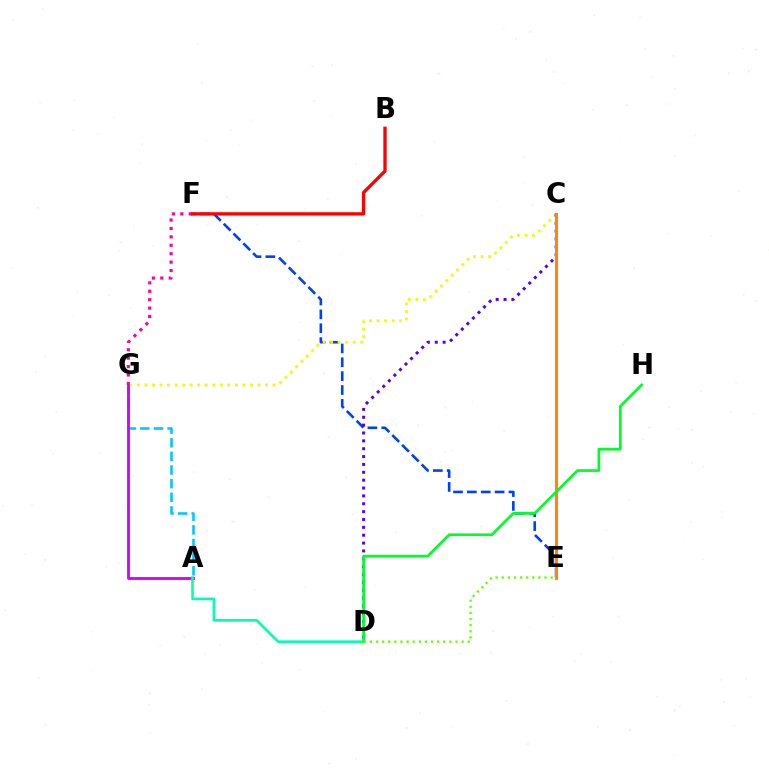{('F', 'G'): [{'color': '#ff00a0', 'line_style': 'dotted', 'thickness': 2.29}], ('E', 'F'): [{'color': '#003fff', 'line_style': 'dashed', 'thickness': 1.88}], ('C', 'G'): [{'color': '#eeff00', 'line_style': 'dotted', 'thickness': 2.05}], ('C', 'D'): [{'color': '#4f00ff', 'line_style': 'dotted', 'thickness': 2.14}], ('C', 'E'): [{'color': '#ff8800', 'line_style': 'solid', 'thickness': 2.21}], ('A', 'G'): [{'color': '#00c7ff', 'line_style': 'dashed', 'thickness': 1.85}, {'color': '#d600ff', 'line_style': 'solid', 'thickness': 2.05}], ('B', 'F'): [{'color': '#ff0000', 'line_style': 'solid', 'thickness': 2.39}], ('A', 'D'): [{'color': '#00ffaf', 'line_style': 'solid', 'thickness': 1.86}], ('D', 'H'): [{'color': '#00ff27', 'line_style': 'solid', 'thickness': 1.95}], ('D', 'E'): [{'color': '#66ff00', 'line_style': 'dotted', 'thickness': 1.66}]}